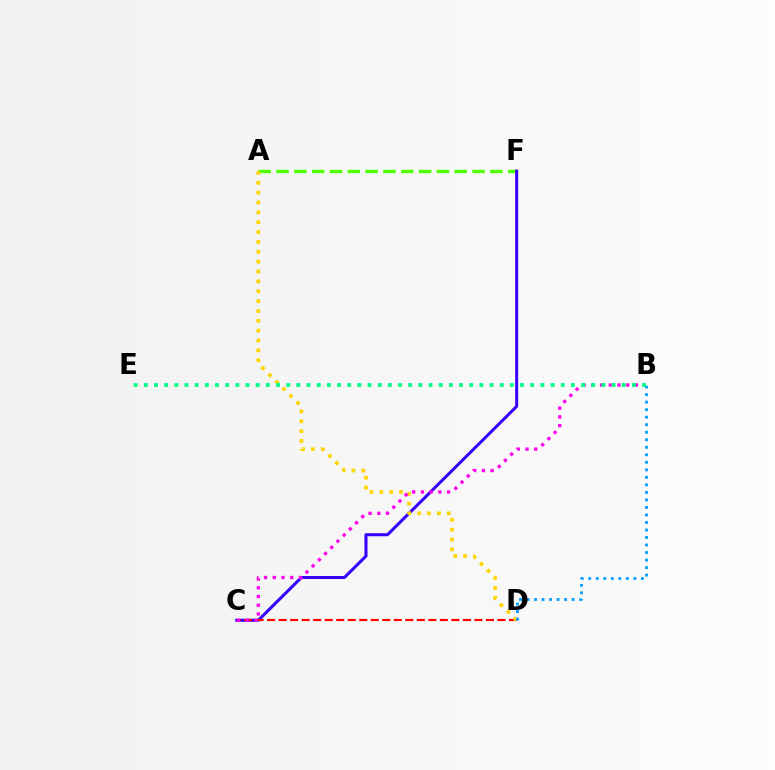{('A', 'F'): [{'color': '#4fff00', 'line_style': 'dashed', 'thickness': 2.42}], ('C', 'F'): [{'color': '#3700ff', 'line_style': 'solid', 'thickness': 2.19}], ('C', 'D'): [{'color': '#ff0000', 'line_style': 'dashed', 'thickness': 1.56}], ('A', 'D'): [{'color': '#ffd500', 'line_style': 'dotted', 'thickness': 2.68}], ('B', 'D'): [{'color': '#009eff', 'line_style': 'dotted', 'thickness': 2.04}], ('B', 'C'): [{'color': '#ff00ed', 'line_style': 'dotted', 'thickness': 2.37}], ('B', 'E'): [{'color': '#00ff86', 'line_style': 'dotted', 'thickness': 2.76}]}